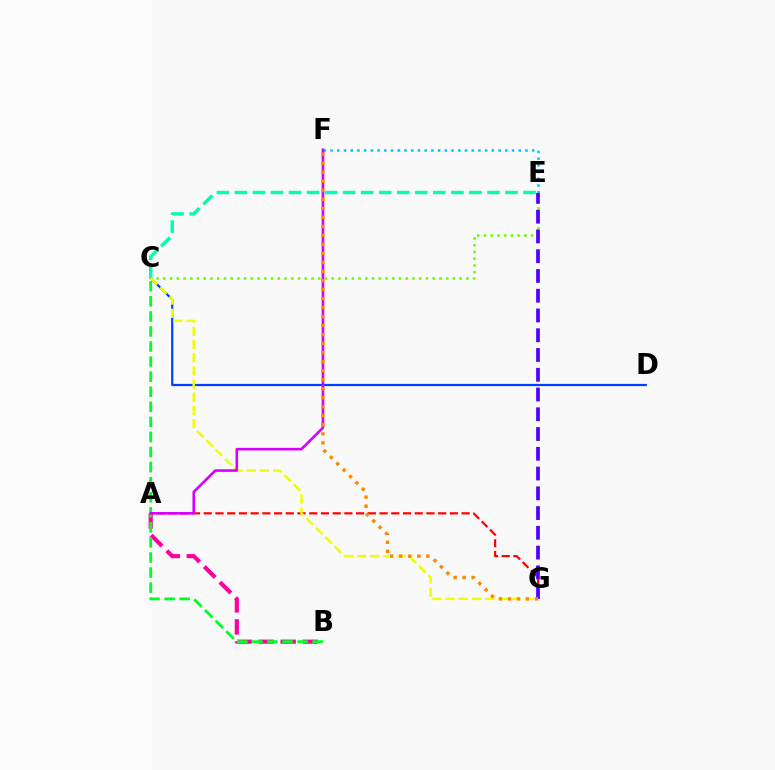{('A', 'B'): [{'color': '#ff00a0', 'line_style': 'dashed', 'thickness': 2.99}], ('C', 'E'): [{'color': '#66ff00', 'line_style': 'dotted', 'thickness': 1.83}, {'color': '#00ffaf', 'line_style': 'dashed', 'thickness': 2.45}], ('C', 'D'): [{'color': '#003fff', 'line_style': 'solid', 'thickness': 1.58}], ('A', 'G'): [{'color': '#ff0000', 'line_style': 'dashed', 'thickness': 1.59}], ('E', 'F'): [{'color': '#00c7ff', 'line_style': 'dotted', 'thickness': 1.83}], ('C', 'G'): [{'color': '#eeff00', 'line_style': 'dashed', 'thickness': 1.79}], ('B', 'C'): [{'color': '#00ff27', 'line_style': 'dashed', 'thickness': 2.05}], ('A', 'F'): [{'color': '#d600ff', 'line_style': 'solid', 'thickness': 1.87}], ('E', 'G'): [{'color': '#4f00ff', 'line_style': 'dashed', 'thickness': 2.68}], ('F', 'G'): [{'color': '#ff8800', 'line_style': 'dotted', 'thickness': 2.45}]}